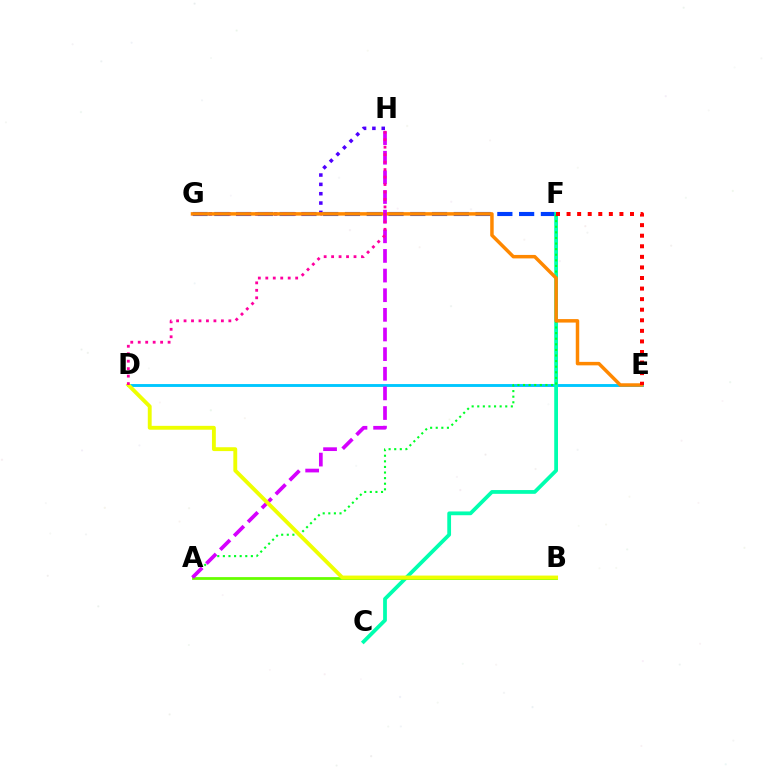{('D', 'E'): [{'color': '#00c7ff', 'line_style': 'solid', 'thickness': 2.07}], ('F', 'G'): [{'color': '#003fff', 'line_style': 'dashed', 'thickness': 2.96}], ('C', 'F'): [{'color': '#00ffaf', 'line_style': 'solid', 'thickness': 2.71}], ('G', 'H'): [{'color': '#4f00ff', 'line_style': 'dotted', 'thickness': 2.54}], ('A', 'F'): [{'color': '#00ff27', 'line_style': 'dotted', 'thickness': 1.52}], ('E', 'G'): [{'color': '#ff8800', 'line_style': 'solid', 'thickness': 2.5}], ('E', 'F'): [{'color': '#ff0000', 'line_style': 'dotted', 'thickness': 2.87}], ('A', 'B'): [{'color': '#66ff00', 'line_style': 'solid', 'thickness': 2.01}], ('A', 'H'): [{'color': '#d600ff', 'line_style': 'dashed', 'thickness': 2.67}], ('B', 'D'): [{'color': '#eeff00', 'line_style': 'solid', 'thickness': 2.78}], ('D', 'H'): [{'color': '#ff00a0', 'line_style': 'dotted', 'thickness': 2.03}]}